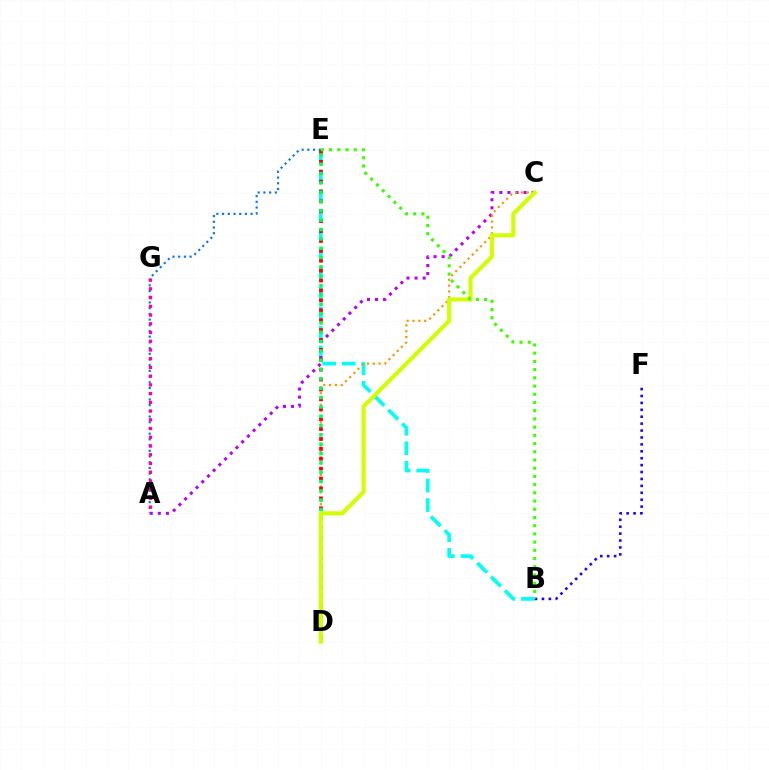{('B', 'E'): [{'color': '#00fff6', 'line_style': 'dashed', 'thickness': 2.66}, {'color': '#3dff00', 'line_style': 'dotted', 'thickness': 2.23}], ('A', 'C'): [{'color': '#b900ff', 'line_style': 'dotted', 'thickness': 2.19}], ('C', 'D'): [{'color': '#ff9400', 'line_style': 'dotted', 'thickness': 1.58}, {'color': '#d1ff00', 'line_style': 'solid', 'thickness': 2.95}], ('D', 'E'): [{'color': '#ff0000', 'line_style': 'dotted', 'thickness': 2.69}, {'color': '#00ff5c', 'line_style': 'dotted', 'thickness': 2.54}], ('A', 'E'): [{'color': '#0074ff', 'line_style': 'dotted', 'thickness': 1.55}], ('A', 'G'): [{'color': '#ff00ac', 'line_style': 'dotted', 'thickness': 2.37}], ('B', 'F'): [{'color': '#2500ff', 'line_style': 'dotted', 'thickness': 1.88}]}